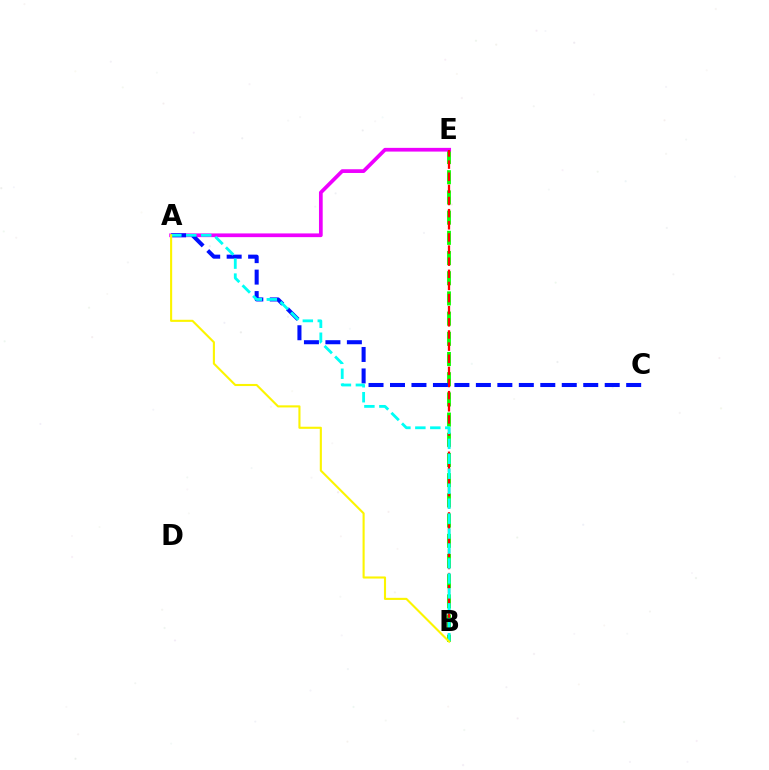{('B', 'E'): [{'color': '#08ff00', 'line_style': 'dashed', 'thickness': 2.74}, {'color': '#ff0000', 'line_style': 'dashed', 'thickness': 1.65}], ('A', 'E'): [{'color': '#ee00ff', 'line_style': 'solid', 'thickness': 2.68}], ('A', 'C'): [{'color': '#0010ff', 'line_style': 'dashed', 'thickness': 2.92}], ('A', 'B'): [{'color': '#00fff6', 'line_style': 'dashed', 'thickness': 2.03}, {'color': '#fcf500', 'line_style': 'solid', 'thickness': 1.52}]}